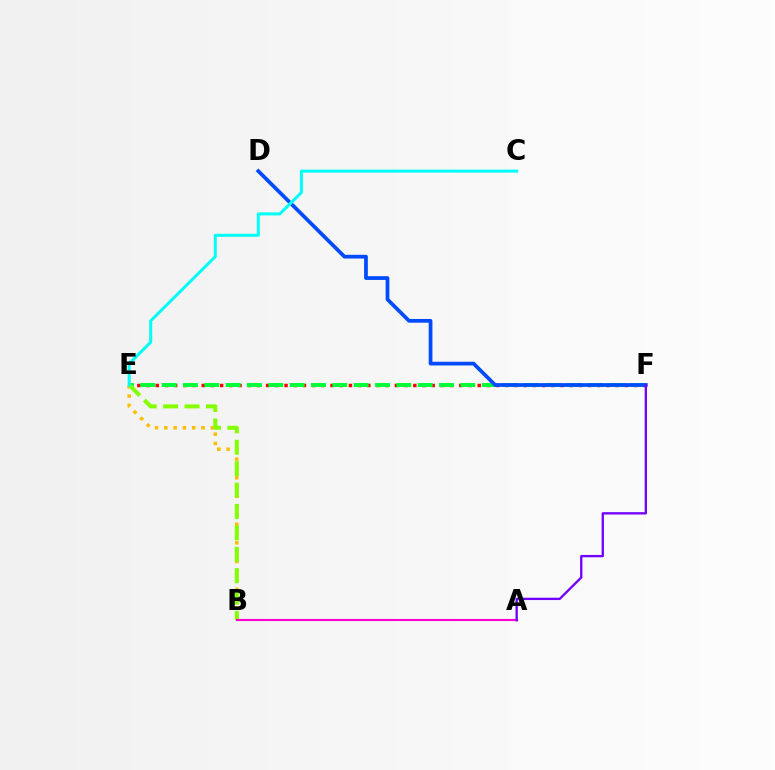{('E', 'F'): [{'color': '#ff0000', 'line_style': 'dotted', 'thickness': 2.5}, {'color': '#00ff39', 'line_style': 'dashed', 'thickness': 2.9}], ('D', 'F'): [{'color': '#004bff', 'line_style': 'solid', 'thickness': 2.69}], ('B', 'E'): [{'color': '#ffbd00', 'line_style': 'dotted', 'thickness': 2.53}, {'color': '#84ff00', 'line_style': 'dashed', 'thickness': 2.91}], ('C', 'E'): [{'color': '#00fff6', 'line_style': 'solid', 'thickness': 2.17}], ('A', 'B'): [{'color': '#ff00cf', 'line_style': 'solid', 'thickness': 1.51}], ('A', 'F'): [{'color': '#7200ff', 'line_style': 'solid', 'thickness': 1.67}]}